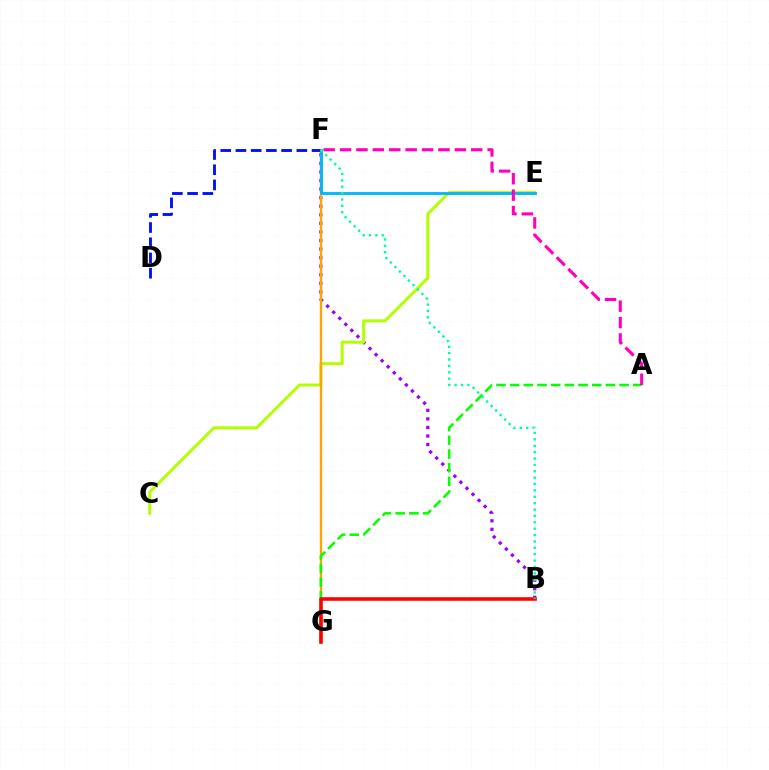{('B', 'F'): [{'color': '#9b00ff', 'line_style': 'dotted', 'thickness': 2.33}, {'color': '#00ff9d', 'line_style': 'dotted', 'thickness': 1.73}], ('C', 'E'): [{'color': '#b3ff00', 'line_style': 'solid', 'thickness': 2.14}], ('F', 'G'): [{'color': '#ffa500', 'line_style': 'solid', 'thickness': 1.72}], ('D', 'F'): [{'color': '#0010ff', 'line_style': 'dashed', 'thickness': 2.07}], ('E', 'F'): [{'color': '#00b5ff', 'line_style': 'solid', 'thickness': 2.04}], ('A', 'G'): [{'color': '#08ff00', 'line_style': 'dashed', 'thickness': 1.86}], ('A', 'F'): [{'color': '#ff00bd', 'line_style': 'dashed', 'thickness': 2.23}], ('B', 'G'): [{'color': '#ff0000', 'line_style': 'solid', 'thickness': 2.57}]}